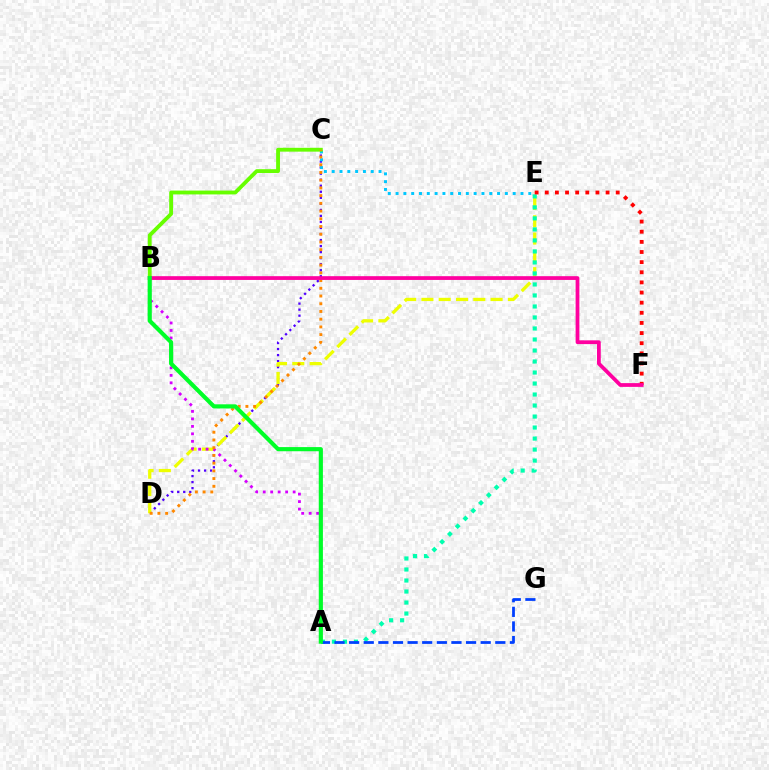{('C', 'D'): [{'color': '#4f00ff', 'line_style': 'dotted', 'thickness': 1.64}, {'color': '#ff8800', 'line_style': 'dotted', 'thickness': 2.1}], ('C', 'E'): [{'color': '#00c7ff', 'line_style': 'dotted', 'thickness': 2.12}], ('D', 'E'): [{'color': '#eeff00', 'line_style': 'dashed', 'thickness': 2.35}], ('A', 'B'): [{'color': '#d600ff', 'line_style': 'dotted', 'thickness': 2.03}, {'color': '#00ff27', 'line_style': 'solid', 'thickness': 2.98}], ('B', 'C'): [{'color': '#66ff00', 'line_style': 'solid', 'thickness': 2.77}], ('A', 'E'): [{'color': '#00ffaf', 'line_style': 'dotted', 'thickness': 2.99}], ('A', 'G'): [{'color': '#003fff', 'line_style': 'dashed', 'thickness': 1.99}], ('E', 'F'): [{'color': '#ff0000', 'line_style': 'dotted', 'thickness': 2.75}], ('B', 'F'): [{'color': '#ff00a0', 'line_style': 'solid', 'thickness': 2.71}]}